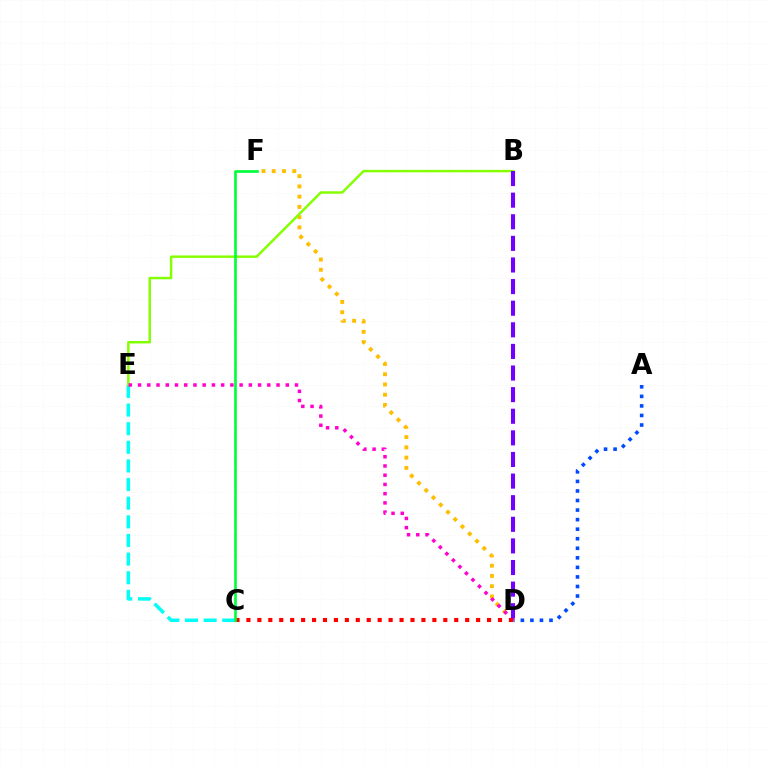{('C', 'E'): [{'color': '#00fff6', 'line_style': 'dashed', 'thickness': 2.53}], ('D', 'F'): [{'color': '#ffbd00', 'line_style': 'dotted', 'thickness': 2.79}], ('B', 'E'): [{'color': '#84ff00', 'line_style': 'solid', 'thickness': 1.77}], ('A', 'D'): [{'color': '#004bff', 'line_style': 'dotted', 'thickness': 2.6}], ('D', 'E'): [{'color': '#ff00cf', 'line_style': 'dotted', 'thickness': 2.51}], ('C', 'D'): [{'color': '#ff0000', 'line_style': 'dotted', 'thickness': 2.97}], ('B', 'D'): [{'color': '#7200ff', 'line_style': 'dashed', 'thickness': 2.94}], ('C', 'F'): [{'color': '#00ff39', 'line_style': 'solid', 'thickness': 1.92}]}